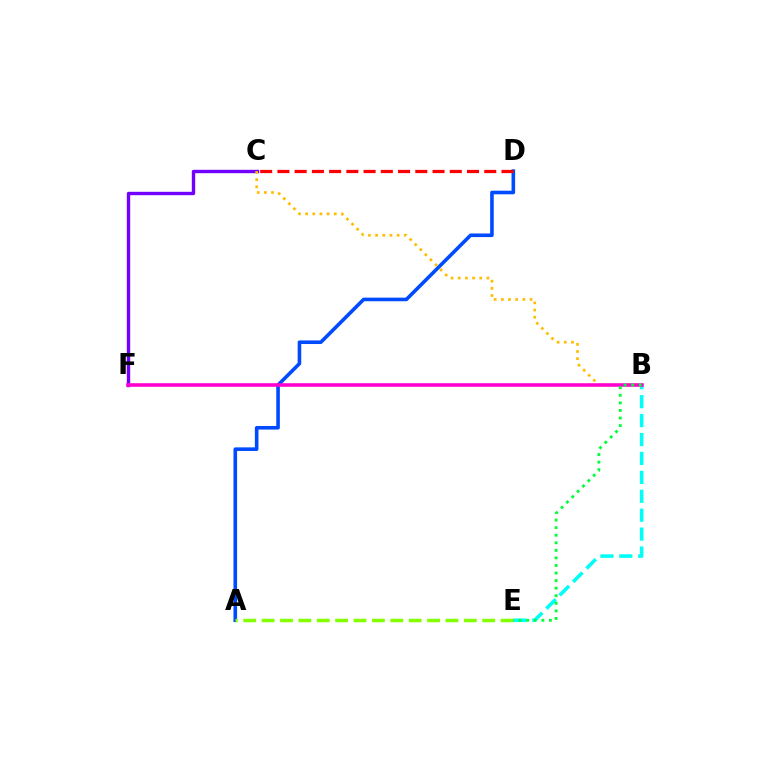{('B', 'E'): [{'color': '#00fff6', 'line_style': 'dashed', 'thickness': 2.57}, {'color': '#00ff39', 'line_style': 'dotted', 'thickness': 2.06}], ('C', 'F'): [{'color': '#7200ff', 'line_style': 'solid', 'thickness': 2.44}], ('A', 'D'): [{'color': '#004bff', 'line_style': 'solid', 'thickness': 2.59}], ('B', 'C'): [{'color': '#ffbd00', 'line_style': 'dotted', 'thickness': 1.95}], ('A', 'E'): [{'color': '#84ff00', 'line_style': 'dashed', 'thickness': 2.5}], ('C', 'D'): [{'color': '#ff0000', 'line_style': 'dashed', 'thickness': 2.34}], ('B', 'F'): [{'color': '#ff00cf', 'line_style': 'solid', 'thickness': 2.56}]}